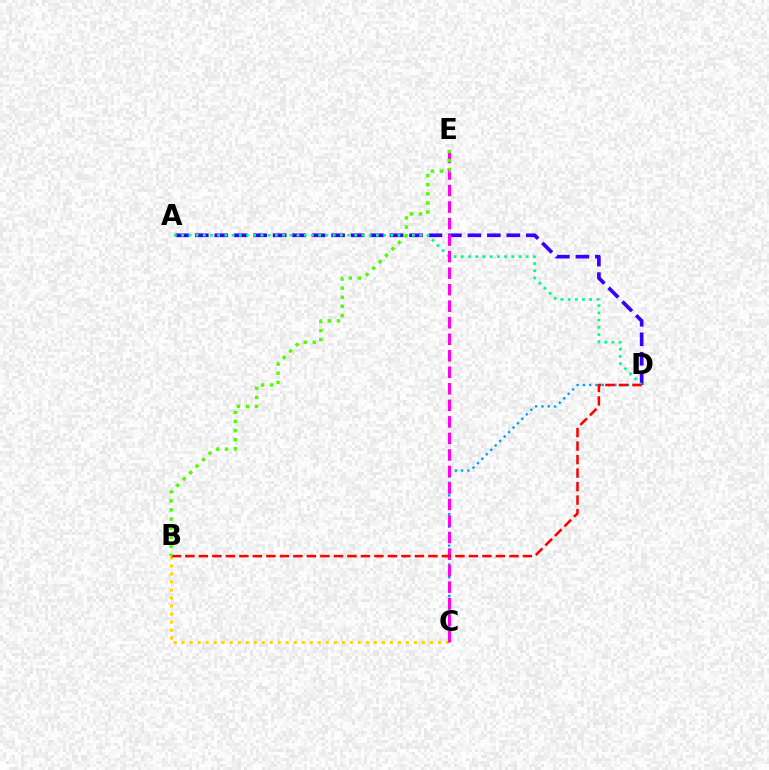{('B', 'C'): [{'color': '#ffd500', 'line_style': 'dotted', 'thickness': 2.18}], ('C', 'D'): [{'color': '#009eff', 'line_style': 'dotted', 'thickness': 1.71}], ('A', 'D'): [{'color': '#3700ff', 'line_style': 'dashed', 'thickness': 2.65}, {'color': '#00ff86', 'line_style': 'dotted', 'thickness': 1.96}], ('C', 'E'): [{'color': '#ff00ed', 'line_style': 'dashed', 'thickness': 2.25}], ('B', 'D'): [{'color': '#ff0000', 'line_style': 'dashed', 'thickness': 1.83}], ('B', 'E'): [{'color': '#4fff00', 'line_style': 'dotted', 'thickness': 2.48}]}